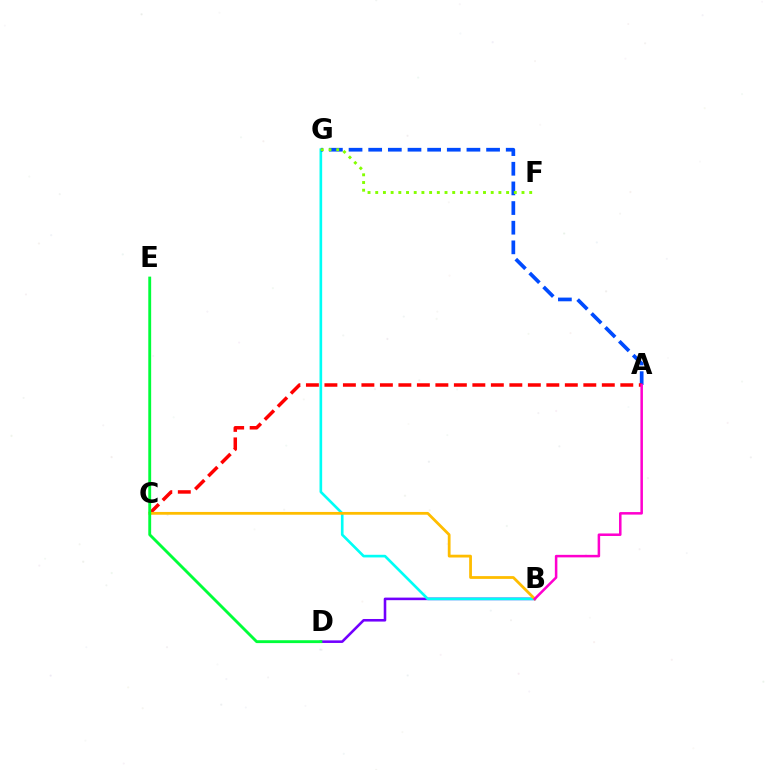{('B', 'D'): [{'color': '#7200ff', 'line_style': 'solid', 'thickness': 1.86}], ('B', 'G'): [{'color': '#00fff6', 'line_style': 'solid', 'thickness': 1.91}], ('A', 'G'): [{'color': '#004bff', 'line_style': 'dashed', 'thickness': 2.67}], ('F', 'G'): [{'color': '#84ff00', 'line_style': 'dotted', 'thickness': 2.09}], ('A', 'C'): [{'color': '#ff0000', 'line_style': 'dashed', 'thickness': 2.51}], ('B', 'C'): [{'color': '#ffbd00', 'line_style': 'solid', 'thickness': 2.0}], ('D', 'E'): [{'color': '#00ff39', 'line_style': 'solid', 'thickness': 2.07}], ('A', 'B'): [{'color': '#ff00cf', 'line_style': 'solid', 'thickness': 1.82}]}